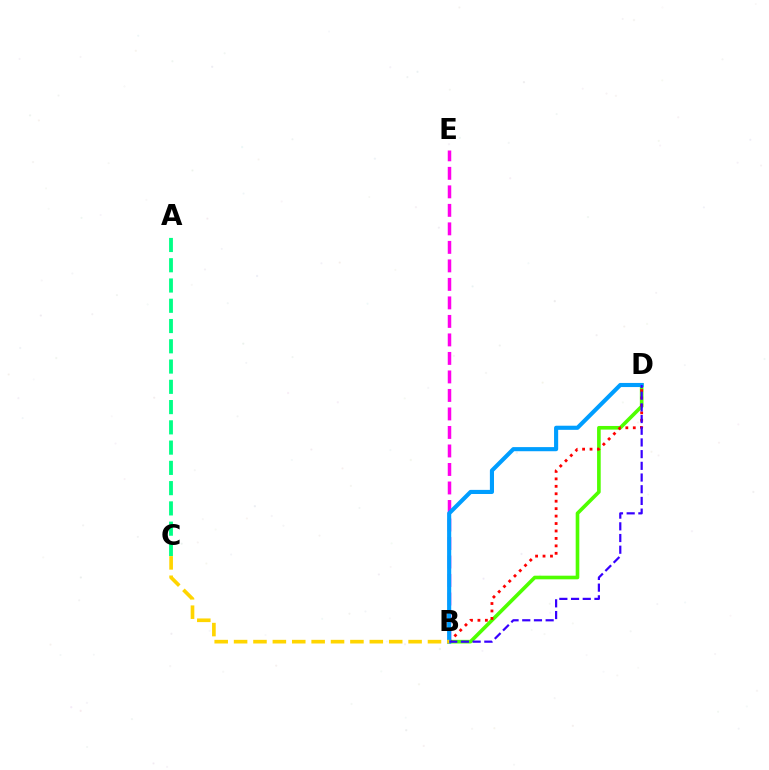{('B', 'D'): [{'color': '#4fff00', 'line_style': 'solid', 'thickness': 2.62}, {'color': '#ff0000', 'line_style': 'dotted', 'thickness': 2.02}, {'color': '#009eff', 'line_style': 'solid', 'thickness': 2.97}, {'color': '#3700ff', 'line_style': 'dashed', 'thickness': 1.59}], ('B', 'E'): [{'color': '#ff00ed', 'line_style': 'dashed', 'thickness': 2.51}], ('A', 'C'): [{'color': '#00ff86', 'line_style': 'dashed', 'thickness': 2.75}], ('B', 'C'): [{'color': '#ffd500', 'line_style': 'dashed', 'thickness': 2.63}]}